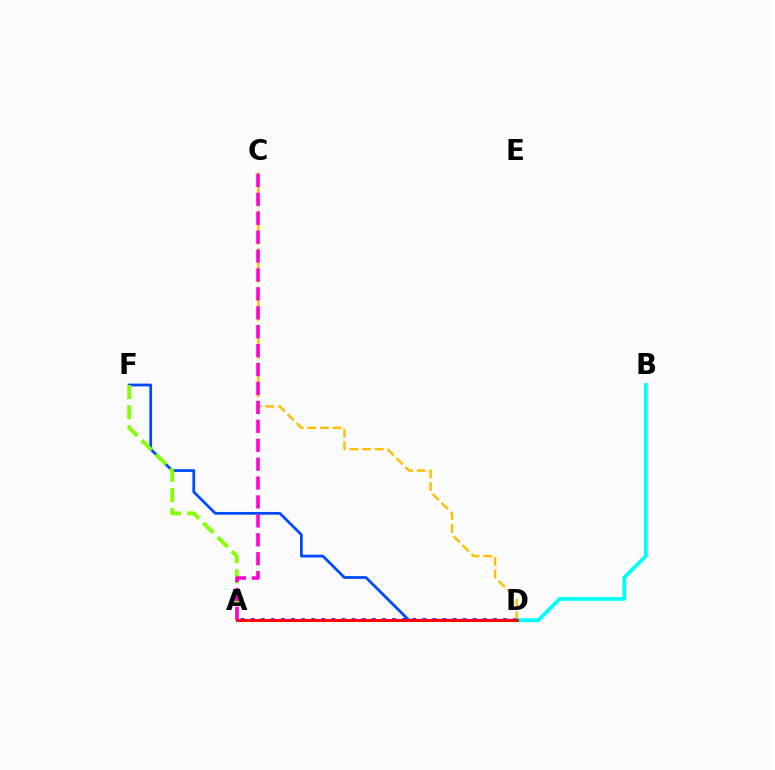{('C', 'D'): [{'color': '#ffbd00', 'line_style': 'dashed', 'thickness': 1.72}], ('A', 'D'): [{'color': '#00ff39', 'line_style': 'dotted', 'thickness': 1.95}, {'color': '#7200ff', 'line_style': 'dotted', 'thickness': 2.74}, {'color': '#ff0000', 'line_style': 'solid', 'thickness': 2.07}], ('D', 'F'): [{'color': '#004bff', 'line_style': 'solid', 'thickness': 1.99}], ('A', 'F'): [{'color': '#84ff00', 'line_style': 'dashed', 'thickness': 2.74}], ('B', 'D'): [{'color': '#00fff6', 'line_style': 'solid', 'thickness': 2.74}], ('A', 'C'): [{'color': '#ff00cf', 'line_style': 'dashed', 'thickness': 2.57}]}